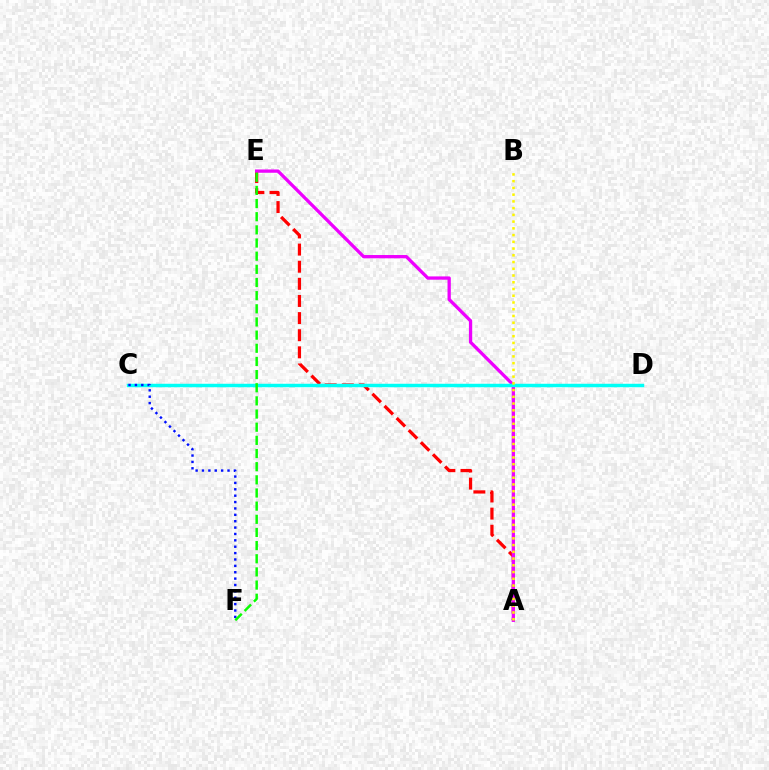{('A', 'E'): [{'color': '#ff0000', 'line_style': 'dashed', 'thickness': 2.33}, {'color': '#ee00ff', 'line_style': 'solid', 'thickness': 2.37}], ('C', 'D'): [{'color': '#00fff6', 'line_style': 'solid', 'thickness': 2.49}], ('C', 'F'): [{'color': '#0010ff', 'line_style': 'dotted', 'thickness': 1.73}], ('A', 'B'): [{'color': '#fcf500', 'line_style': 'dotted', 'thickness': 1.83}], ('E', 'F'): [{'color': '#08ff00', 'line_style': 'dashed', 'thickness': 1.79}]}